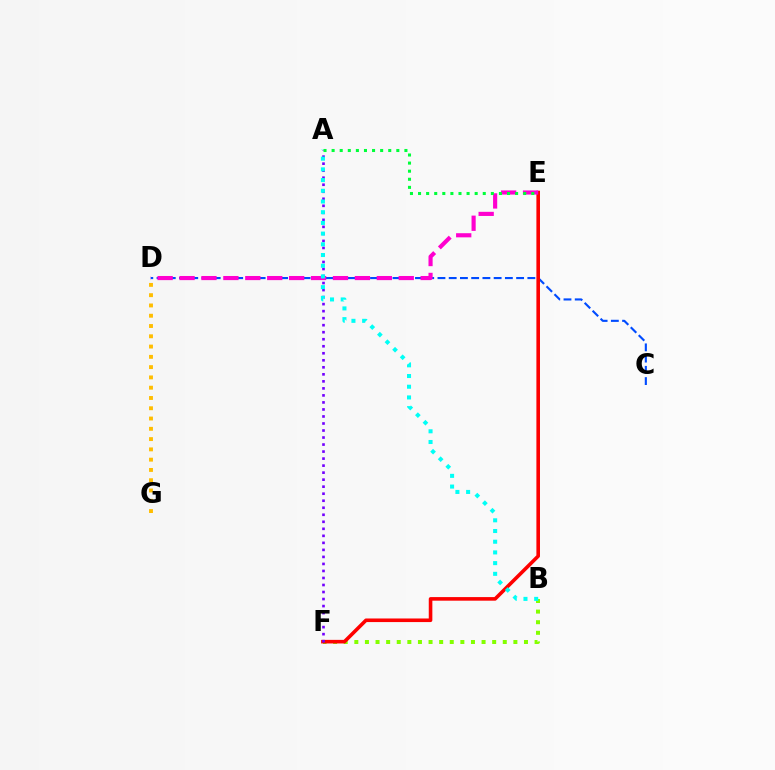{('D', 'G'): [{'color': '#ffbd00', 'line_style': 'dotted', 'thickness': 2.79}], ('B', 'F'): [{'color': '#84ff00', 'line_style': 'dotted', 'thickness': 2.88}], ('C', 'D'): [{'color': '#004bff', 'line_style': 'dashed', 'thickness': 1.53}], ('E', 'F'): [{'color': '#ff0000', 'line_style': 'solid', 'thickness': 2.59}], ('D', 'E'): [{'color': '#ff00cf', 'line_style': 'dashed', 'thickness': 2.98}], ('A', 'F'): [{'color': '#7200ff', 'line_style': 'dotted', 'thickness': 1.91}], ('A', 'B'): [{'color': '#00fff6', 'line_style': 'dotted', 'thickness': 2.91}], ('A', 'E'): [{'color': '#00ff39', 'line_style': 'dotted', 'thickness': 2.2}]}